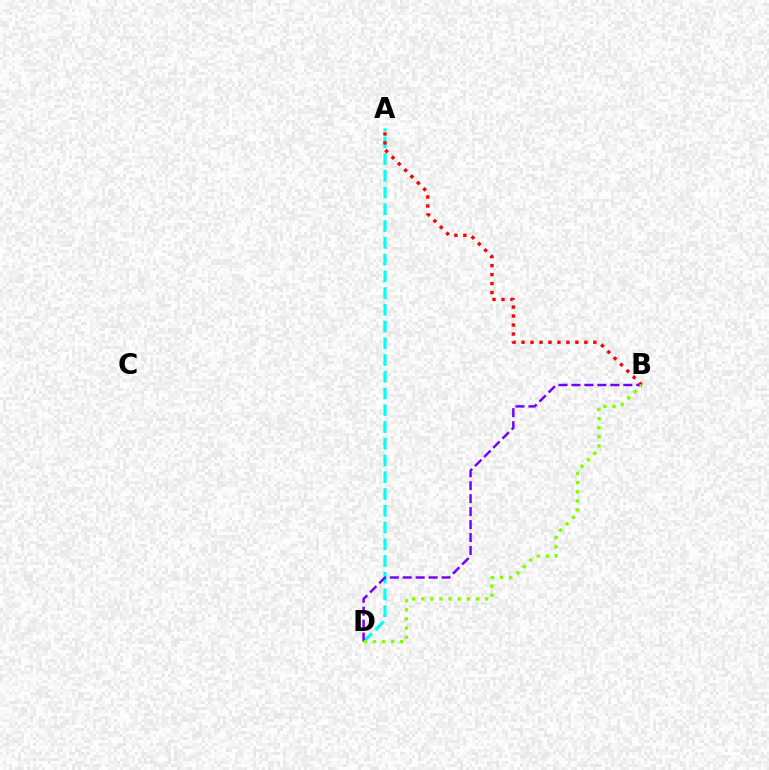{('A', 'D'): [{'color': '#00fff6', 'line_style': 'dashed', 'thickness': 2.27}], ('B', 'D'): [{'color': '#7200ff', 'line_style': 'dashed', 'thickness': 1.76}, {'color': '#84ff00', 'line_style': 'dotted', 'thickness': 2.48}], ('A', 'B'): [{'color': '#ff0000', 'line_style': 'dotted', 'thickness': 2.44}]}